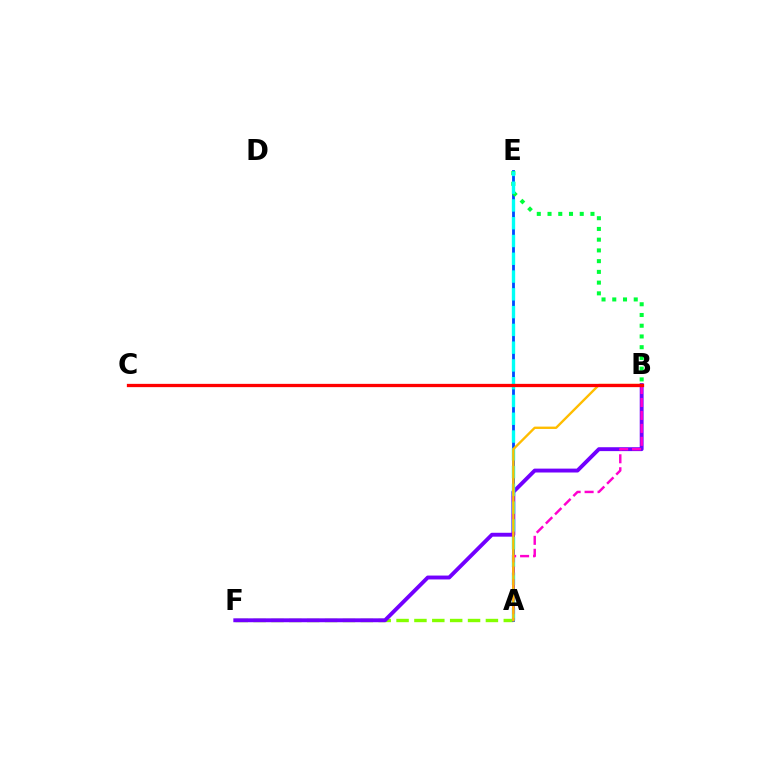{('A', 'F'): [{'color': '#84ff00', 'line_style': 'dashed', 'thickness': 2.43}], ('A', 'E'): [{'color': '#004bff', 'line_style': 'solid', 'thickness': 2.03}, {'color': '#00fff6', 'line_style': 'dashed', 'thickness': 2.41}], ('B', 'E'): [{'color': '#00ff39', 'line_style': 'dotted', 'thickness': 2.92}], ('B', 'F'): [{'color': '#7200ff', 'line_style': 'solid', 'thickness': 2.8}], ('A', 'B'): [{'color': '#ff00cf', 'line_style': 'dashed', 'thickness': 1.76}, {'color': '#ffbd00', 'line_style': 'solid', 'thickness': 1.7}], ('B', 'C'): [{'color': '#ff0000', 'line_style': 'solid', 'thickness': 2.37}]}